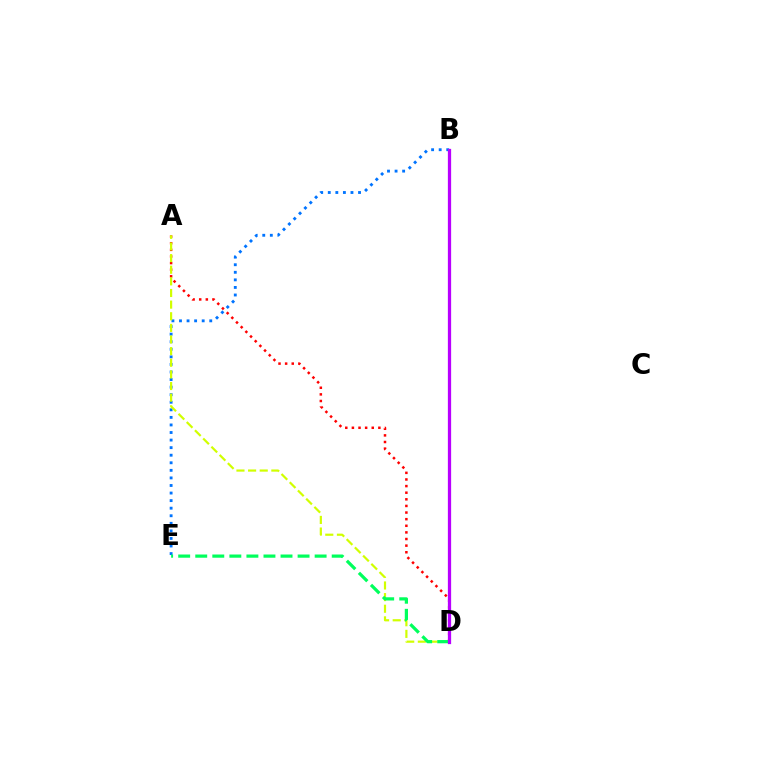{('A', 'D'): [{'color': '#ff0000', 'line_style': 'dotted', 'thickness': 1.8}, {'color': '#d1ff00', 'line_style': 'dashed', 'thickness': 1.58}], ('B', 'E'): [{'color': '#0074ff', 'line_style': 'dotted', 'thickness': 2.06}], ('D', 'E'): [{'color': '#00ff5c', 'line_style': 'dashed', 'thickness': 2.32}], ('B', 'D'): [{'color': '#b900ff', 'line_style': 'solid', 'thickness': 2.35}]}